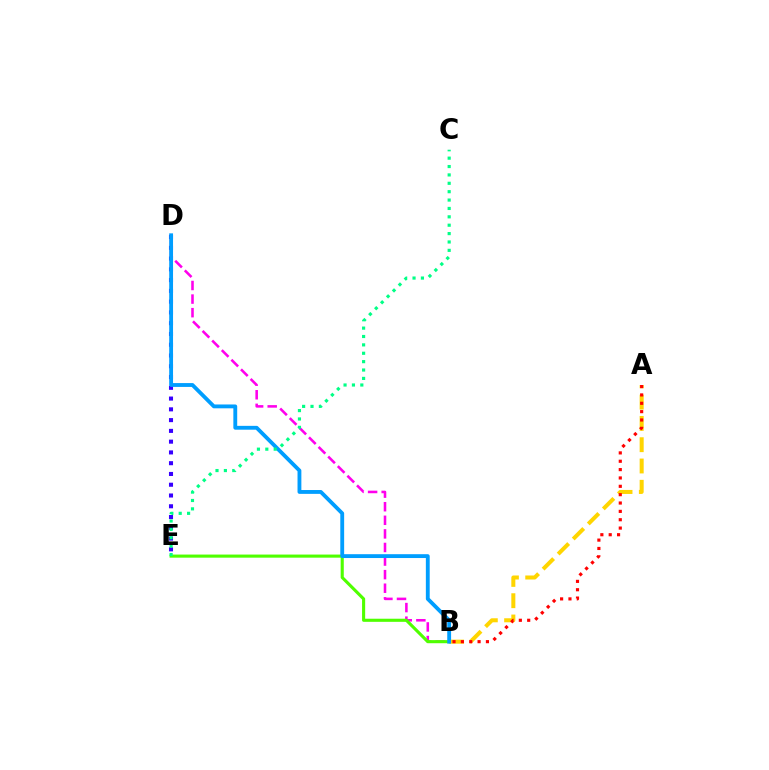{('B', 'D'): [{'color': '#ff00ed', 'line_style': 'dashed', 'thickness': 1.85}, {'color': '#009eff', 'line_style': 'solid', 'thickness': 2.77}], ('D', 'E'): [{'color': '#3700ff', 'line_style': 'dotted', 'thickness': 2.93}], ('A', 'B'): [{'color': '#ffd500', 'line_style': 'dashed', 'thickness': 2.89}, {'color': '#ff0000', 'line_style': 'dotted', 'thickness': 2.27}], ('B', 'E'): [{'color': '#4fff00', 'line_style': 'solid', 'thickness': 2.24}], ('C', 'E'): [{'color': '#00ff86', 'line_style': 'dotted', 'thickness': 2.28}]}